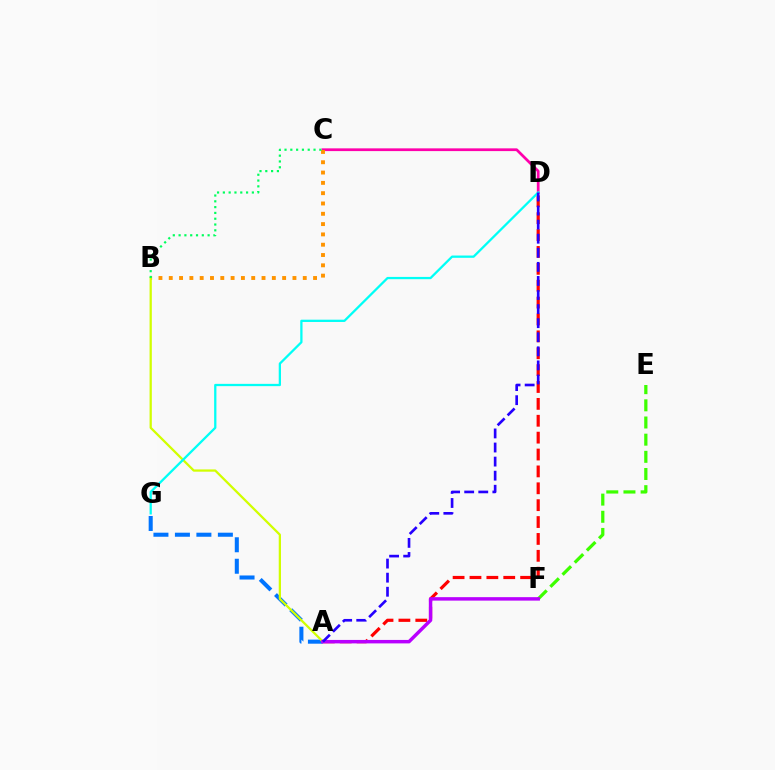{('A', 'G'): [{'color': '#0074ff', 'line_style': 'dashed', 'thickness': 2.92}], ('C', 'D'): [{'color': '#ff00ac', 'line_style': 'solid', 'thickness': 1.97}], ('A', 'D'): [{'color': '#ff0000', 'line_style': 'dashed', 'thickness': 2.29}, {'color': '#2500ff', 'line_style': 'dashed', 'thickness': 1.91}], ('B', 'C'): [{'color': '#ff9400', 'line_style': 'dotted', 'thickness': 2.8}, {'color': '#00ff5c', 'line_style': 'dotted', 'thickness': 1.58}], ('A', 'B'): [{'color': '#d1ff00', 'line_style': 'solid', 'thickness': 1.63}], ('E', 'F'): [{'color': '#3dff00', 'line_style': 'dashed', 'thickness': 2.33}], ('A', 'F'): [{'color': '#b900ff', 'line_style': 'solid', 'thickness': 2.49}], ('D', 'G'): [{'color': '#00fff6', 'line_style': 'solid', 'thickness': 1.64}]}